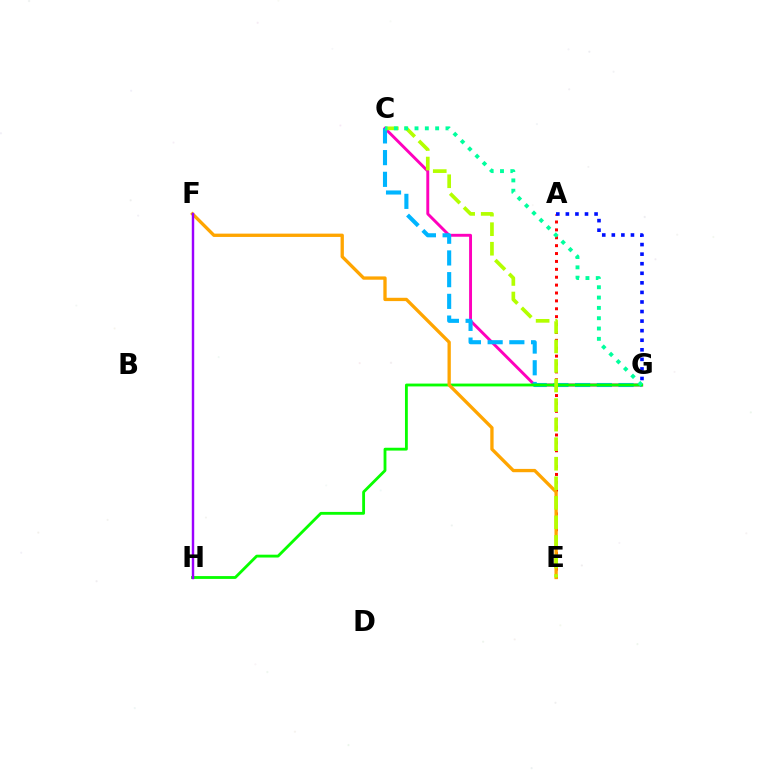{('C', 'G'): [{'color': '#ff00bd', 'line_style': 'solid', 'thickness': 2.1}, {'color': '#00b5ff', 'line_style': 'dashed', 'thickness': 2.95}, {'color': '#00ff9d', 'line_style': 'dotted', 'thickness': 2.8}], ('A', 'E'): [{'color': '#ff0000', 'line_style': 'dotted', 'thickness': 2.14}], ('G', 'H'): [{'color': '#08ff00', 'line_style': 'solid', 'thickness': 2.04}], ('E', 'F'): [{'color': '#ffa500', 'line_style': 'solid', 'thickness': 2.38}], ('F', 'H'): [{'color': '#9b00ff', 'line_style': 'solid', 'thickness': 1.75}], ('A', 'G'): [{'color': '#0010ff', 'line_style': 'dotted', 'thickness': 2.6}], ('C', 'E'): [{'color': '#b3ff00', 'line_style': 'dashed', 'thickness': 2.66}]}